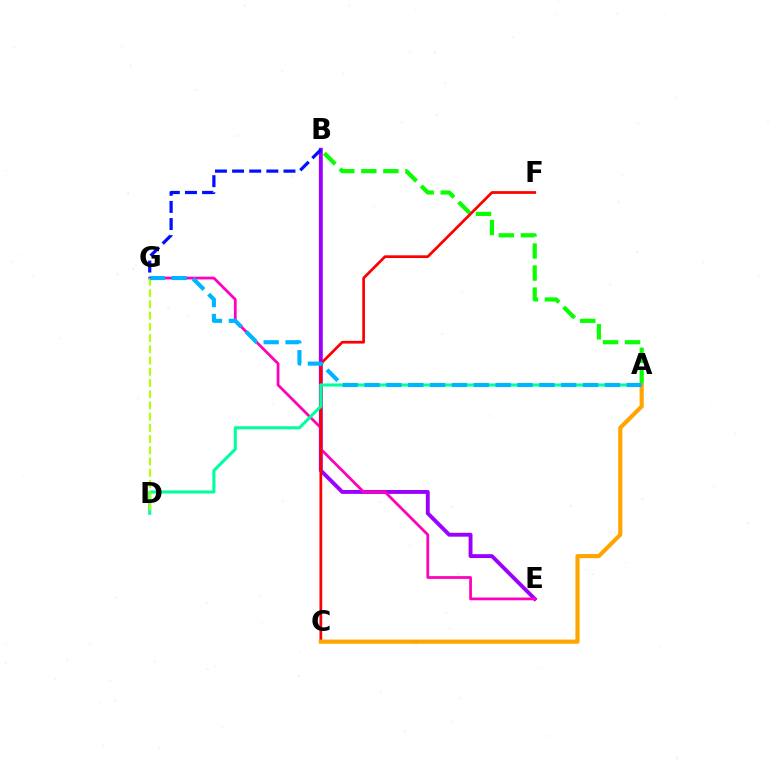{('B', 'E'): [{'color': '#9b00ff', 'line_style': 'solid', 'thickness': 2.8}], ('E', 'G'): [{'color': '#ff00bd', 'line_style': 'solid', 'thickness': 1.99}], ('A', 'B'): [{'color': '#08ff00', 'line_style': 'dashed', 'thickness': 3.0}], ('C', 'F'): [{'color': '#ff0000', 'line_style': 'solid', 'thickness': 1.97}], ('A', 'D'): [{'color': '#00ff9d', 'line_style': 'solid', 'thickness': 2.2}], ('A', 'C'): [{'color': '#ffa500', 'line_style': 'solid', 'thickness': 2.99}], ('D', 'G'): [{'color': '#b3ff00', 'line_style': 'dashed', 'thickness': 1.53}], ('A', 'G'): [{'color': '#00b5ff', 'line_style': 'dashed', 'thickness': 2.97}], ('B', 'G'): [{'color': '#0010ff', 'line_style': 'dashed', 'thickness': 2.33}]}